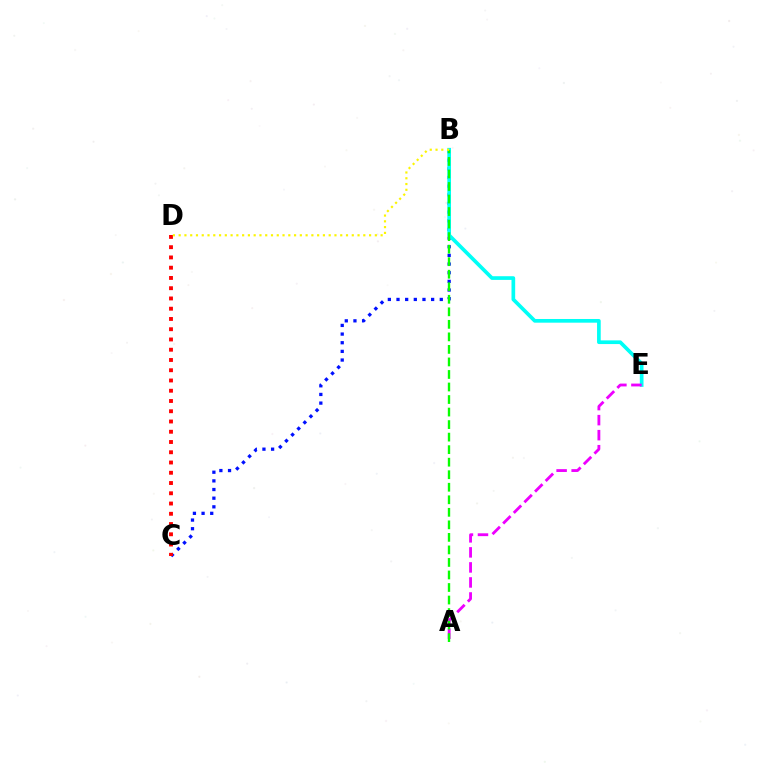{('B', 'C'): [{'color': '#0010ff', 'line_style': 'dotted', 'thickness': 2.35}], ('B', 'E'): [{'color': '#00fff6', 'line_style': 'solid', 'thickness': 2.65}], ('A', 'E'): [{'color': '#ee00ff', 'line_style': 'dashed', 'thickness': 2.04}], ('C', 'D'): [{'color': '#ff0000', 'line_style': 'dotted', 'thickness': 2.79}], ('A', 'B'): [{'color': '#08ff00', 'line_style': 'dashed', 'thickness': 1.7}], ('B', 'D'): [{'color': '#fcf500', 'line_style': 'dotted', 'thickness': 1.57}]}